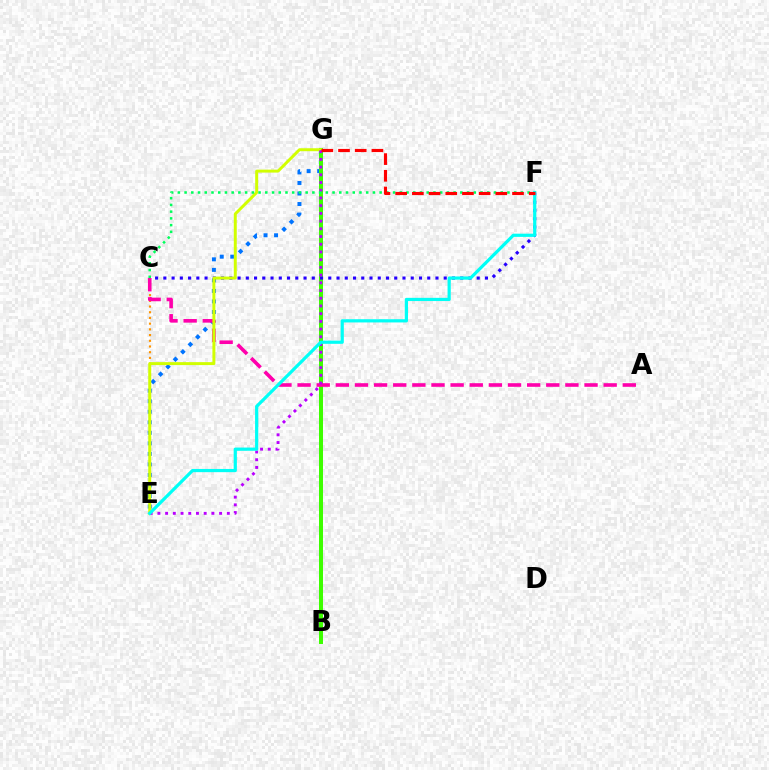{('E', 'G'): [{'color': '#0074ff', 'line_style': 'dotted', 'thickness': 2.86}, {'color': '#d1ff00', 'line_style': 'solid', 'thickness': 2.13}, {'color': '#b900ff', 'line_style': 'dotted', 'thickness': 2.1}], ('C', 'E'): [{'color': '#ff9400', 'line_style': 'dotted', 'thickness': 1.55}], ('B', 'G'): [{'color': '#3dff00', 'line_style': 'solid', 'thickness': 2.87}], ('C', 'F'): [{'color': '#2500ff', 'line_style': 'dotted', 'thickness': 2.24}, {'color': '#00ff5c', 'line_style': 'dotted', 'thickness': 1.83}], ('A', 'C'): [{'color': '#ff00ac', 'line_style': 'dashed', 'thickness': 2.6}], ('E', 'F'): [{'color': '#00fff6', 'line_style': 'solid', 'thickness': 2.31}], ('F', 'G'): [{'color': '#ff0000', 'line_style': 'dashed', 'thickness': 2.27}]}